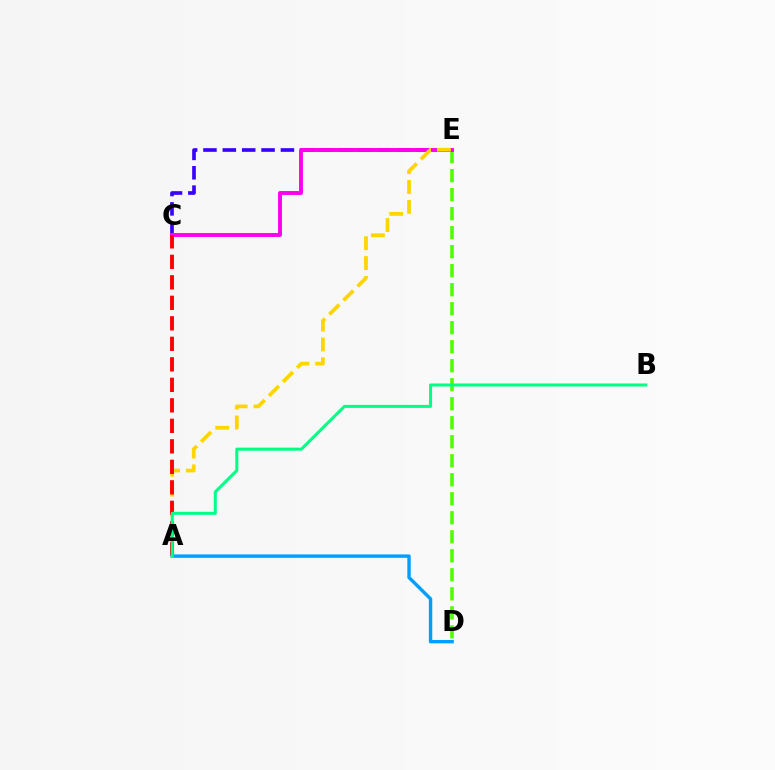{('C', 'E'): [{'color': '#3700ff', 'line_style': 'dashed', 'thickness': 2.63}, {'color': '#ff00ed', 'line_style': 'solid', 'thickness': 2.81}], ('D', 'E'): [{'color': '#4fff00', 'line_style': 'dashed', 'thickness': 2.58}], ('A', 'E'): [{'color': '#ffd500', 'line_style': 'dashed', 'thickness': 2.7}], ('A', 'C'): [{'color': '#ff0000', 'line_style': 'dashed', 'thickness': 2.79}], ('A', 'D'): [{'color': '#009eff', 'line_style': 'solid', 'thickness': 2.45}], ('A', 'B'): [{'color': '#00ff86', 'line_style': 'solid', 'thickness': 2.19}]}